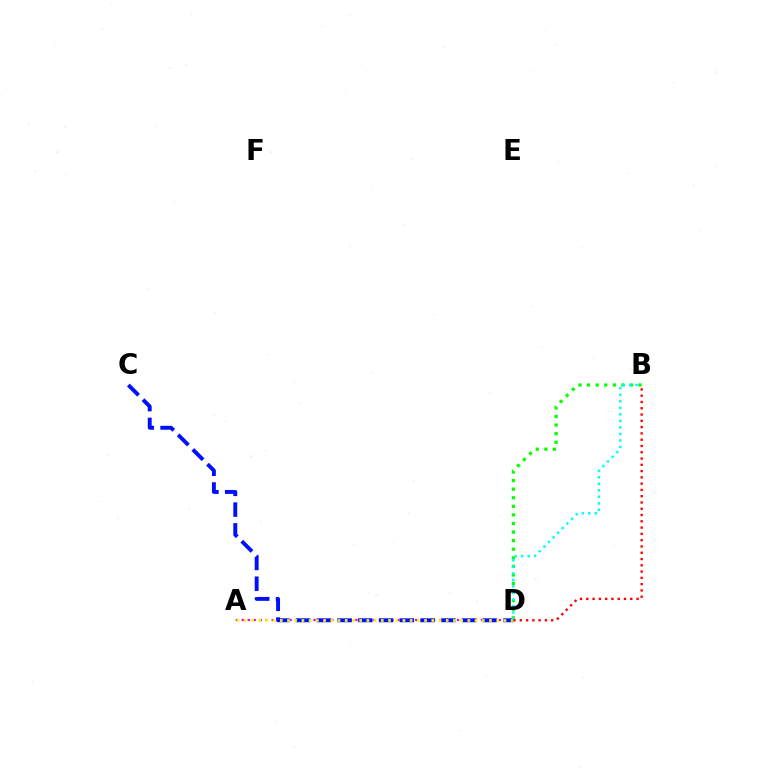{('A', 'D'): [{'color': '#ee00ff', 'line_style': 'dotted', 'thickness': 1.62}, {'color': '#fcf500', 'line_style': 'dotted', 'thickness': 1.96}], ('C', 'D'): [{'color': '#0010ff', 'line_style': 'dashed', 'thickness': 2.82}], ('B', 'D'): [{'color': '#08ff00', 'line_style': 'dotted', 'thickness': 2.33}, {'color': '#00fff6', 'line_style': 'dotted', 'thickness': 1.77}, {'color': '#ff0000', 'line_style': 'dotted', 'thickness': 1.71}]}